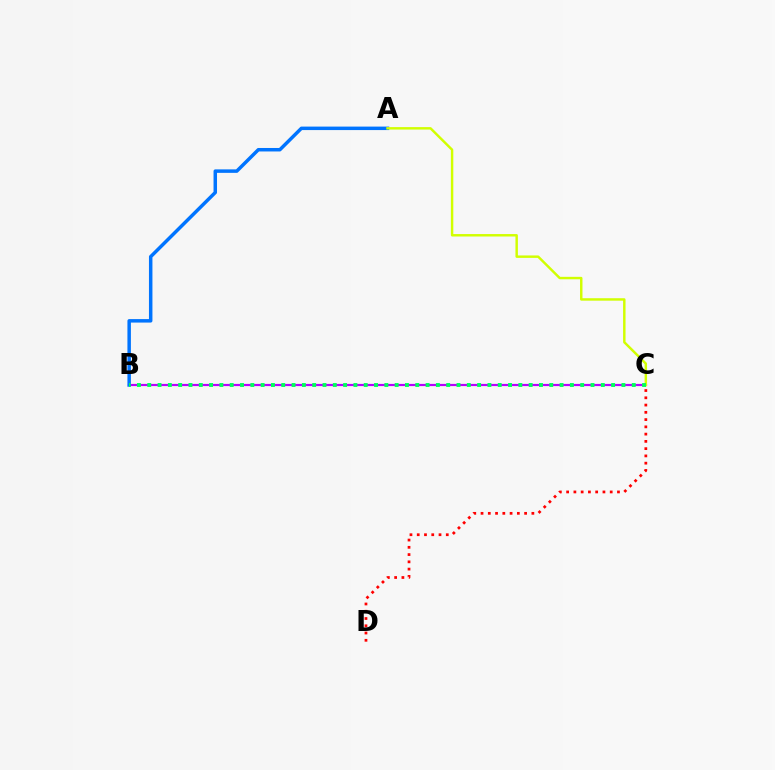{('B', 'C'): [{'color': '#b900ff', 'line_style': 'solid', 'thickness': 1.58}, {'color': '#00ff5c', 'line_style': 'dotted', 'thickness': 2.8}], ('A', 'B'): [{'color': '#0074ff', 'line_style': 'solid', 'thickness': 2.51}], ('A', 'C'): [{'color': '#d1ff00', 'line_style': 'solid', 'thickness': 1.76}], ('C', 'D'): [{'color': '#ff0000', 'line_style': 'dotted', 'thickness': 1.97}]}